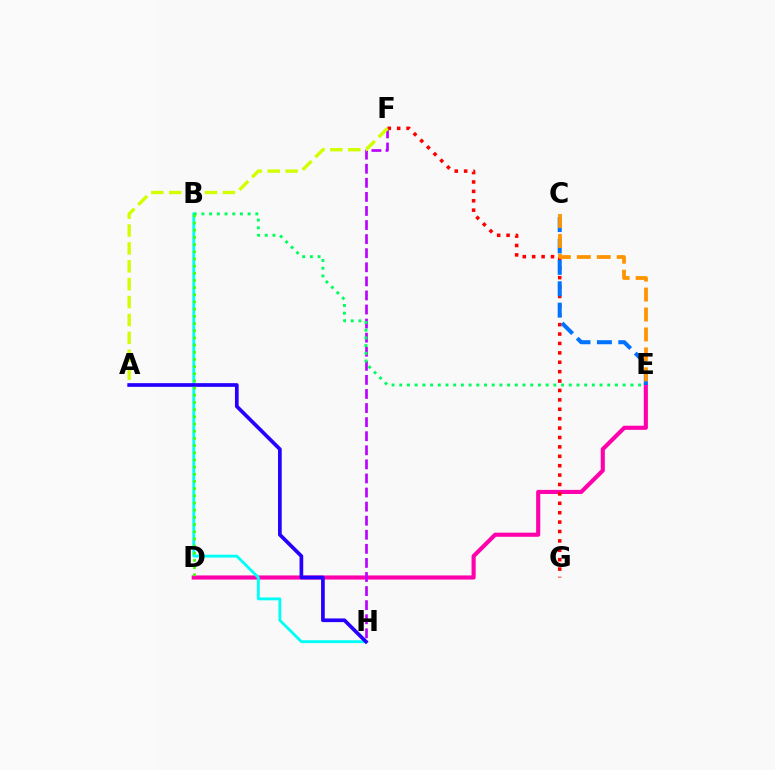{('D', 'E'): [{'color': '#ff00ac', 'line_style': 'solid', 'thickness': 2.96}], ('F', 'H'): [{'color': '#b900ff', 'line_style': 'dashed', 'thickness': 1.91}], ('F', 'G'): [{'color': '#ff0000', 'line_style': 'dotted', 'thickness': 2.55}], ('B', 'H'): [{'color': '#00fff6', 'line_style': 'solid', 'thickness': 2.06}], ('C', 'E'): [{'color': '#0074ff', 'line_style': 'dashed', 'thickness': 2.91}, {'color': '#ff9400', 'line_style': 'dashed', 'thickness': 2.71}], ('A', 'H'): [{'color': '#2500ff', 'line_style': 'solid', 'thickness': 2.66}], ('B', 'E'): [{'color': '#00ff5c', 'line_style': 'dotted', 'thickness': 2.09}], ('A', 'F'): [{'color': '#d1ff00', 'line_style': 'dashed', 'thickness': 2.43}], ('B', 'D'): [{'color': '#3dff00', 'line_style': 'dotted', 'thickness': 1.95}]}